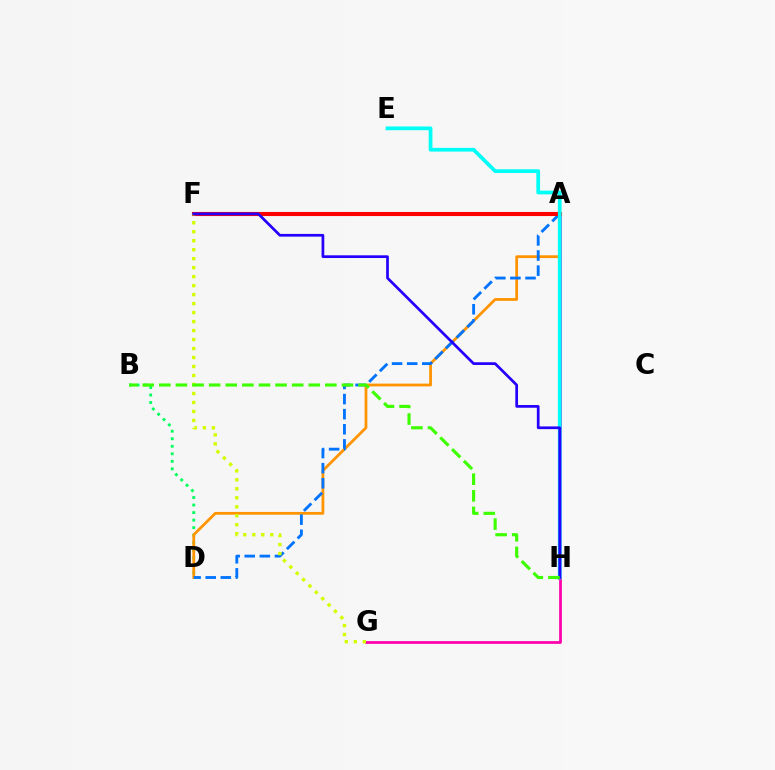{('A', 'H'): [{'color': '#b900ff', 'line_style': 'solid', 'thickness': 2.72}], ('B', 'D'): [{'color': '#00ff5c', 'line_style': 'dotted', 'thickness': 2.05}], ('A', 'D'): [{'color': '#ff9400', 'line_style': 'solid', 'thickness': 2.0}, {'color': '#0074ff', 'line_style': 'dashed', 'thickness': 2.05}], ('G', 'H'): [{'color': '#ff00ac', 'line_style': 'solid', 'thickness': 1.97}], ('A', 'F'): [{'color': '#ff0000', 'line_style': 'solid', 'thickness': 2.95}], ('F', 'G'): [{'color': '#d1ff00', 'line_style': 'dotted', 'thickness': 2.44}], ('E', 'H'): [{'color': '#00fff6', 'line_style': 'solid', 'thickness': 2.69}], ('F', 'H'): [{'color': '#2500ff', 'line_style': 'solid', 'thickness': 1.96}], ('B', 'H'): [{'color': '#3dff00', 'line_style': 'dashed', 'thickness': 2.26}]}